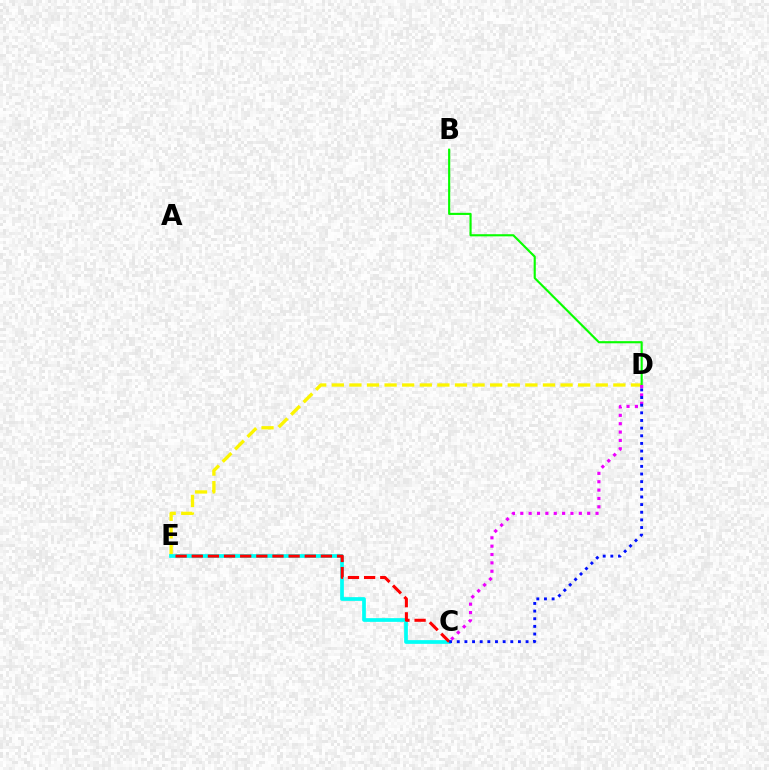{('D', 'E'): [{'color': '#fcf500', 'line_style': 'dashed', 'thickness': 2.39}], ('B', 'D'): [{'color': '#08ff00', 'line_style': 'solid', 'thickness': 1.54}], ('C', 'D'): [{'color': '#ee00ff', 'line_style': 'dotted', 'thickness': 2.27}, {'color': '#0010ff', 'line_style': 'dotted', 'thickness': 2.08}], ('C', 'E'): [{'color': '#00fff6', 'line_style': 'solid', 'thickness': 2.67}, {'color': '#ff0000', 'line_style': 'dashed', 'thickness': 2.19}]}